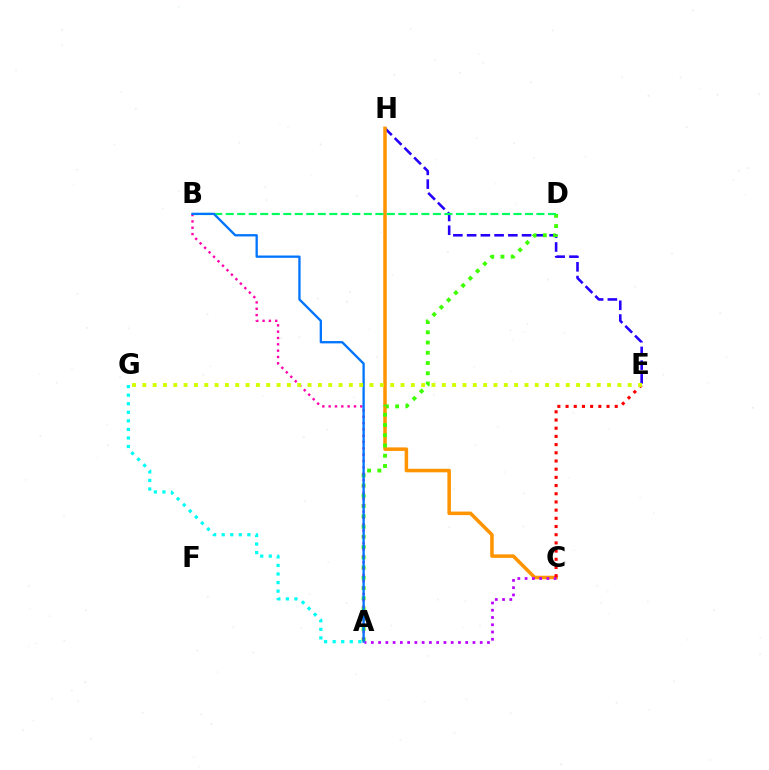{('E', 'H'): [{'color': '#2500ff', 'line_style': 'dashed', 'thickness': 1.87}], ('C', 'H'): [{'color': '#ff9400', 'line_style': 'solid', 'thickness': 2.54}], ('A', 'D'): [{'color': '#3dff00', 'line_style': 'dotted', 'thickness': 2.78}], ('A', 'B'): [{'color': '#ff00ac', 'line_style': 'dotted', 'thickness': 1.72}, {'color': '#0074ff', 'line_style': 'solid', 'thickness': 1.66}], ('B', 'D'): [{'color': '#00ff5c', 'line_style': 'dashed', 'thickness': 1.56}], ('A', 'C'): [{'color': '#b900ff', 'line_style': 'dotted', 'thickness': 1.97}], ('C', 'E'): [{'color': '#ff0000', 'line_style': 'dotted', 'thickness': 2.23}], ('E', 'G'): [{'color': '#d1ff00', 'line_style': 'dotted', 'thickness': 2.81}], ('A', 'G'): [{'color': '#00fff6', 'line_style': 'dotted', 'thickness': 2.33}]}